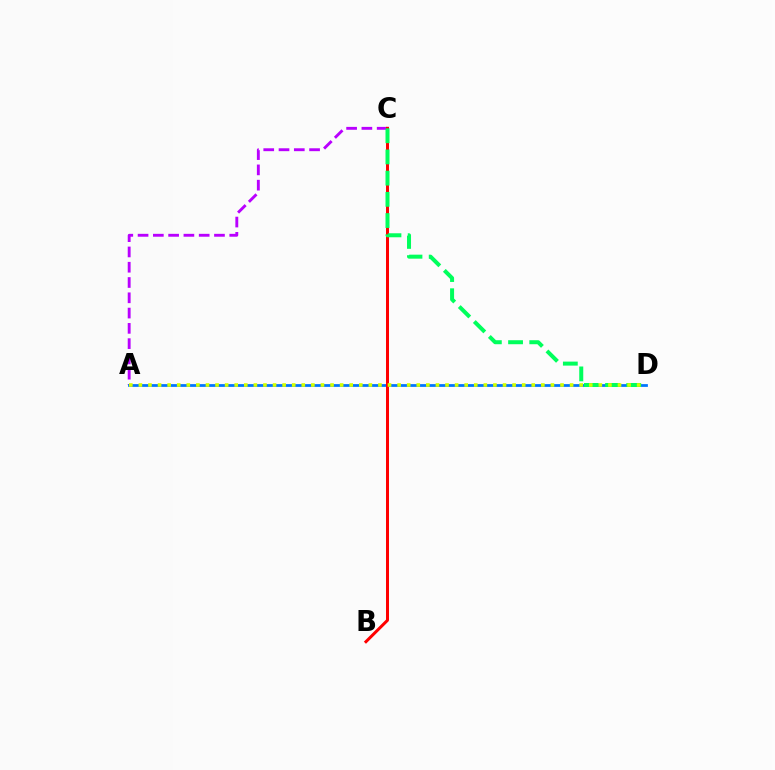{('A', 'C'): [{'color': '#b900ff', 'line_style': 'dashed', 'thickness': 2.08}], ('A', 'D'): [{'color': '#0074ff', 'line_style': 'solid', 'thickness': 1.98}, {'color': '#d1ff00', 'line_style': 'dotted', 'thickness': 2.6}], ('B', 'C'): [{'color': '#ff0000', 'line_style': 'solid', 'thickness': 2.16}], ('C', 'D'): [{'color': '#00ff5c', 'line_style': 'dashed', 'thickness': 2.88}]}